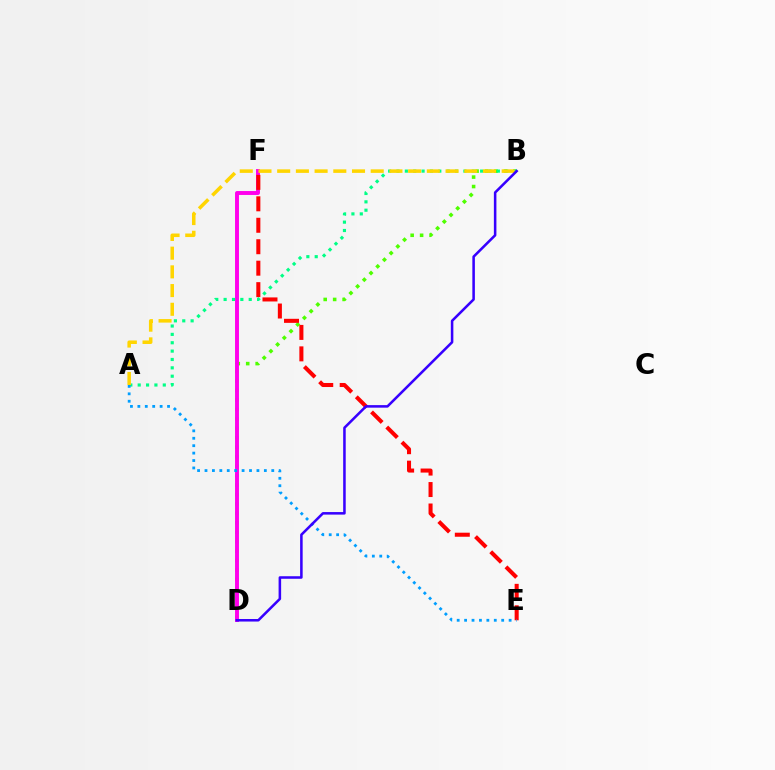{('B', 'D'): [{'color': '#4fff00', 'line_style': 'dotted', 'thickness': 2.57}, {'color': '#3700ff', 'line_style': 'solid', 'thickness': 1.83}], ('D', 'F'): [{'color': '#ff00ed', 'line_style': 'solid', 'thickness': 2.83}], ('E', 'F'): [{'color': '#ff0000', 'line_style': 'dashed', 'thickness': 2.91}], ('A', 'B'): [{'color': '#00ff86', 'line_style': 'dotted', 'thickness': 2.27}, {'color': '#ffd500', 'line_style': 'dashed', 'thickness': 2.54}], ('A', 'E'): [{'color': '#009eff', 'line_style': 'dotted', 'thickness': 2.02}]}